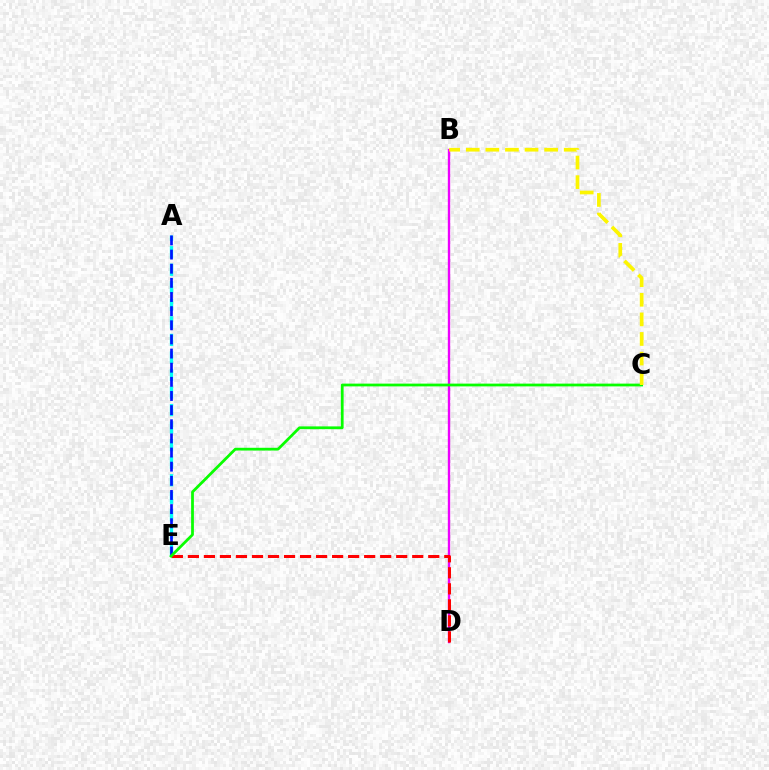{('B', 'D'): [{'color': '#ee00ff', 'line_style': 'solid', 'thickness': 1.7}], ('A', 'E'): [{'color': '#00fff6', 'line_style': 'dashed', 'thickness': 2.38}, {'color': '#0010ff', 'line_style': 'dashed', 'thickness': 1.92}], ('D', 'E'): [{'color': '#ff0000', 'line_style': 'dashed', 'thickness': 2.18}], ('C', 'E'): [{'color': '#08ff00', 'line_style': 'solid', 'thickness': 1.99}], ('B', 'C'): [{'color': '#fcf500', 'line_style': 'dashed', 'thickness': 2.66}]}